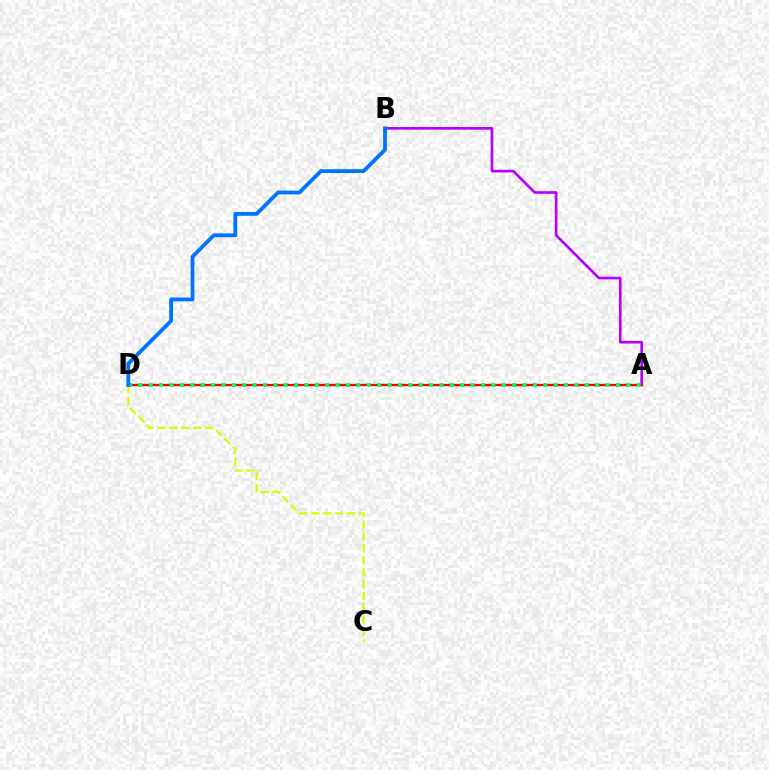{('A', 'B'): [{'color': '#b900ff', 'line_style': 'solid', 'thickness': 1.92}], ('A', 'D'): [{'color': '#ff0000', 'line_style': 'solid', 'thickness': 1.65}, {'color': '#00ff5c', 'line_style': 'dotted', 'thickness': 2.82}], ('C', 'D'): [{'color': '#d1ff00', 'line_style': 'dashed', 'thickness': 1.62}], ('B', 'D'): [{'color': '#0074ff', 'line_style': 'solid', 'thickness': 2.73}]}